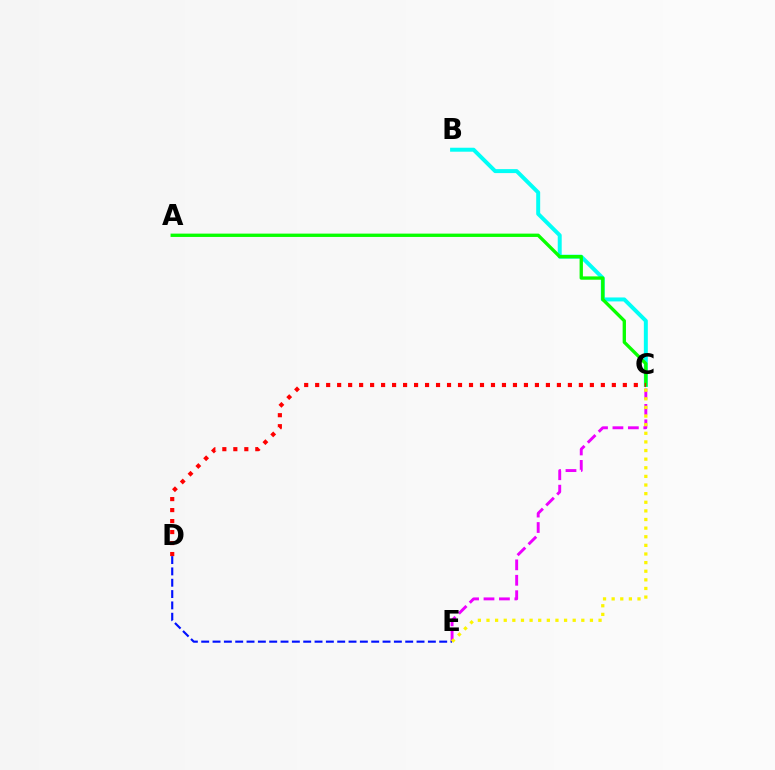{('B', 'C'): [{'color': '#00fff6', 'line_style': 'solid', 'thickness': 2.85}], ('C', 'E'): [{'color': '#ee00ff', 'line_style': 'dashed', 'thickness': 2.1}, {'color': '#fcf500', 'line_style': 'dotted', 'thickness': 2.34}], ('A', 'C'): [{'color': '#08ff00', 'line_style': 'solid', 'thickness': 2.4}], ('D', 'E'): [{'color': '#0010ff', 'line_style': 'dashed', 'thickness': 1.54}], ('C', 'D'): [{'color': '#ff0000', 'line_style': 'dotted', 'thickness': 2.99}]}